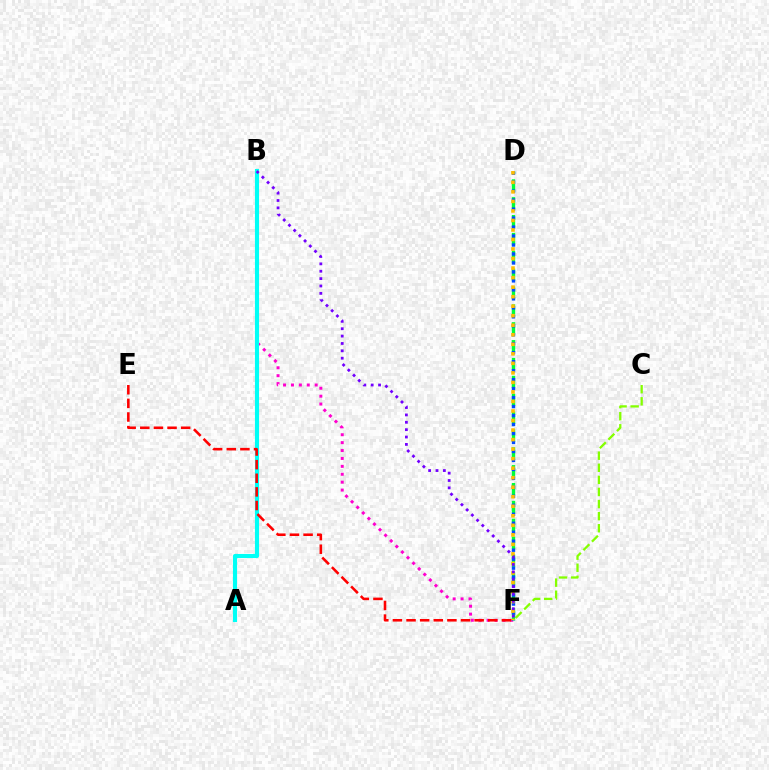{('C', 'F'): [{'color': '#84ff00', 'line_style': 'dashed', 'thickness': 1.64}], ('B', 'F'): [{'color': '#ff00cf', 'line_style': 'dotted', 'thickness': 2.15}, {'color': '#7200ff', 'line_style': 'dotted', 'thickness': 2.0}], ('D', 'F'): [{'color': '#00ff39', 'line_style': 'dashed', 'thickness': 2.43}, {'color': '#004bff', 'line_style': 'dotted', 'thickness': 2.44}, {'color': '#ffbd00', 'line_style': 'dotted', 'thickness': 2.59}], ('A', 'B'): [{'color': '#00fff6', 'line_style': 'solid', 'thickness': 2.96}], ('E', 'F'): [{'color': '#ff0000', 'line_style': 'dashed', 'thickness': 1.85}]}